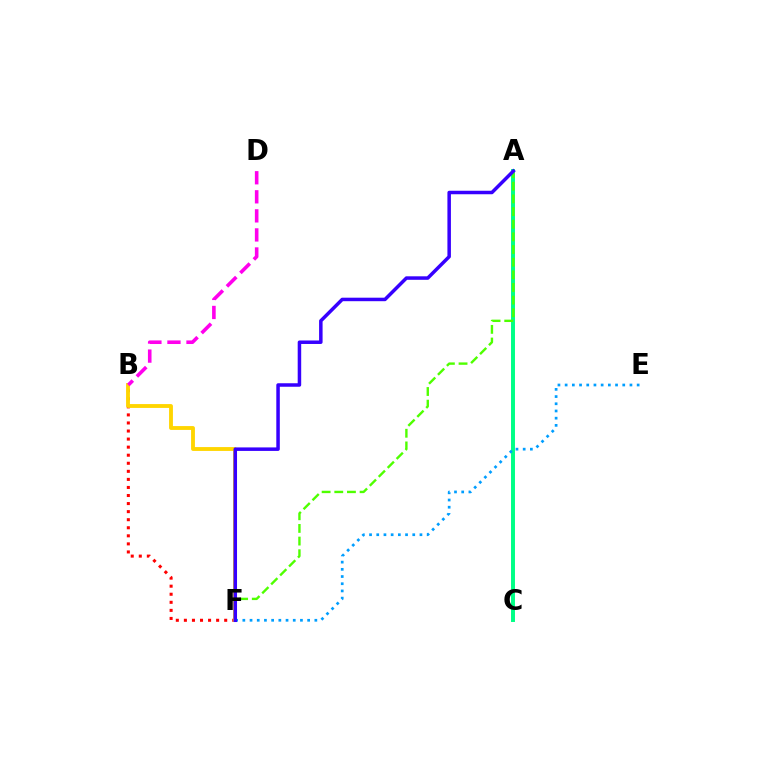{('B', 'F'): [{'color': '#ff0000', 'line_style': 'dotted', 'thickness': 2.19}, {'color': '#ffd500', 'line_style': 'solid', 'thickness': 2.77}], ('A', 'C'): [{'color': '#00ff86', 'line_style': 'solid', 'thickness': 2.85}], ('E', 'F'): [{'color': '#009eff', 'line_style': 'dotted', 'thickness': 1.96}], ('B', 'D'): [{'color': '#ff00ed', 'line_style': 'dashed', 'thickness': 2.59}], ('A', 'F'): [{'color': '#4fff00', 'line_style': 'dashed', 'thickness': 1.72}, {'color': '#3700ff', 'line_style': 'solid', 'thickness': 2.52}]}